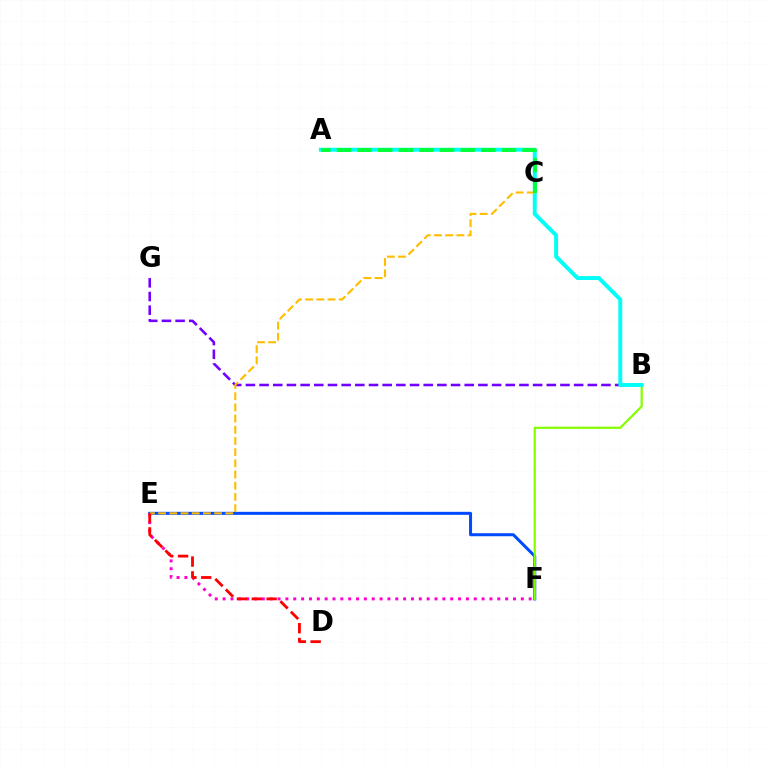{('E', 'F'): [{'color': '#004bff', 'line_style': 'solid', 'thickness': 2.18}, {'color': '#ff00cf', 'line_style': 'dotted', 'thickness': 2.13}], ('B', 'G'): [{'color': '#7200ff', 'line_style': 'dashed', 'thickness': 1.86}], ('B', 'F'): [{'color': '#84ff00', 'line_style': 'solid', 'thickness': 1.6}], ('A', 'B'): [{'color': '#00fff6', 'line_style': 'solid', 'thickness': 2.84}], ('C', 'E'): [{'color': '#ffbd00', 'line_style': 'dashed', 'thickness': 1.52}], ('A', 'C'): [{'color': '#00ff39', 'line_style': 'dashed', 'thickness': 2.8}], ('D', 'E'): [{'color': '#ff0000', 'line_style': 'dashed', 'thickness': 2.02}]}